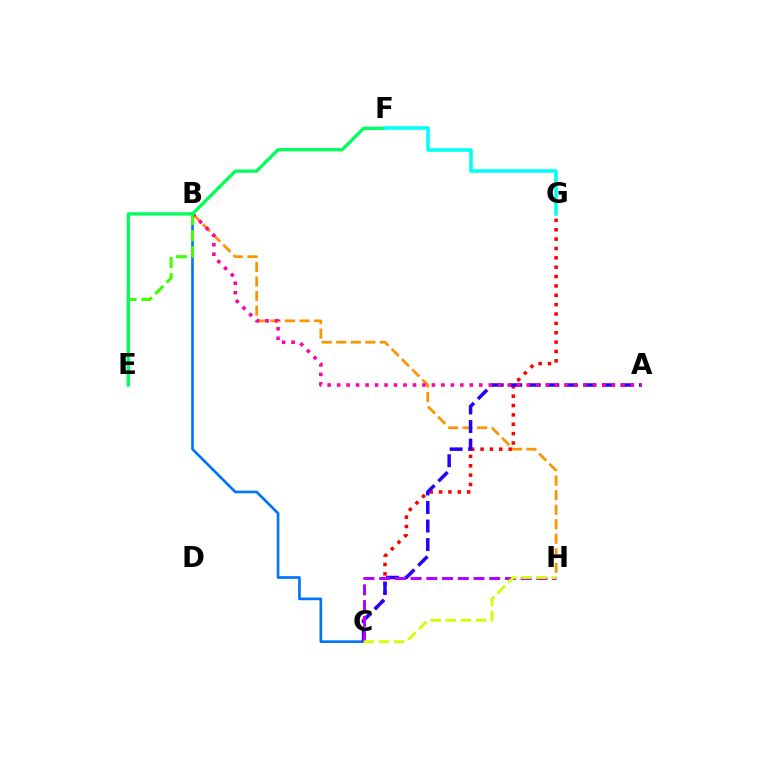{('B', 'C'): [{'color': '#0074ff', 'line_style': 'solid', 'thickness': 1.92}], ('B', 'H'): [{'color': '#ff9400', 'line_style': 'dashed', 'thickness': 1.97}], ('C', 'G'): [{'color': '#ff0000', 'line_style': 'dotted', 'thickness': 2.54}], ('A', 'C'): [{'color': '#2500ff', 'line_style': 'dashed', 'thickness': 2.52}], ('A', 'B'): [{'color': '#ff00ac', 'line_style': 'dotted', 'thickness': 2.57}], ('B', 'E'): [{'color': '#3dff00', 'line_style': 'dashed', 'thickness': 2.19}], ('C', 'H'): [{'color': '#b900ff', 'line_style': 'dashed', 'thickness': 2.14}, {'color': '#d1ff00', 'line_style': 'dashed', 'thickness': 2.06}], ('E', 'F'): [{'color': '#00ff5c', 'line_style': 'solid', 'thickness': 2.37}], ('F', 'G'): [{'color': '#00fff6', 'line_style': 'solid', 'thickness': 2.55}]}